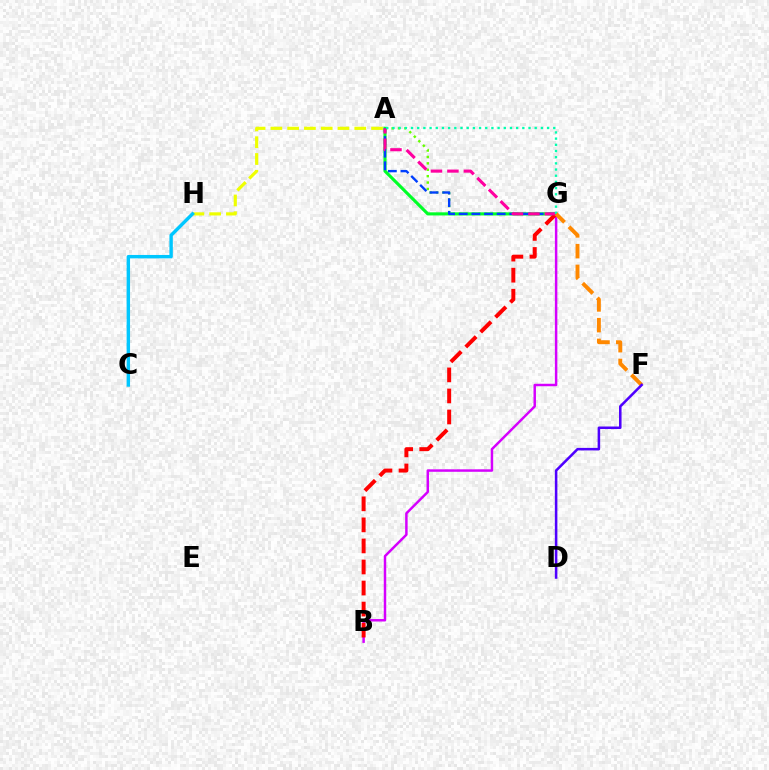{('A', 'G'): [{'color': '#66ff00', 'line_style': 'dotted', 'thickness': 1.74}, {'color': '#00ff27', 'line_style': 'solid', 'thickness': 2.25}, {'color': '#003fff', 'line_style': 'dashed', 'thickness': 1.72}, {'color': '#ff00a0', 'line_style': 'dashed', 'thickness': 2.24}, {'color': '#00ffaf', 'line_style': 'dotted', 'thickness': 1.68}], ('B', 'G'): [{'color': '#d600ff', 'line_style': 'solid', 'thickness': 1.78}, {'color': '#ff0000', 'line_style': 'dashed', 'thickness': 2.86}], ('A', 'H'): [{'color': '#eeff00', 'line_style': 'dashed', 'thickness': 2.28}], ('F', 'G'): [{'color': '#ff8800', 'line_style': 'dashed', 'thickness': 2.81}], ('D', 'F'): [{'color': '#4f00ff', 'line_style': 'solid', 'thickness': 1.83}], ('C', 'H'): [{'color': '#00c7ff', 'line_style': 'solid', 'thickness': 2.46}]}